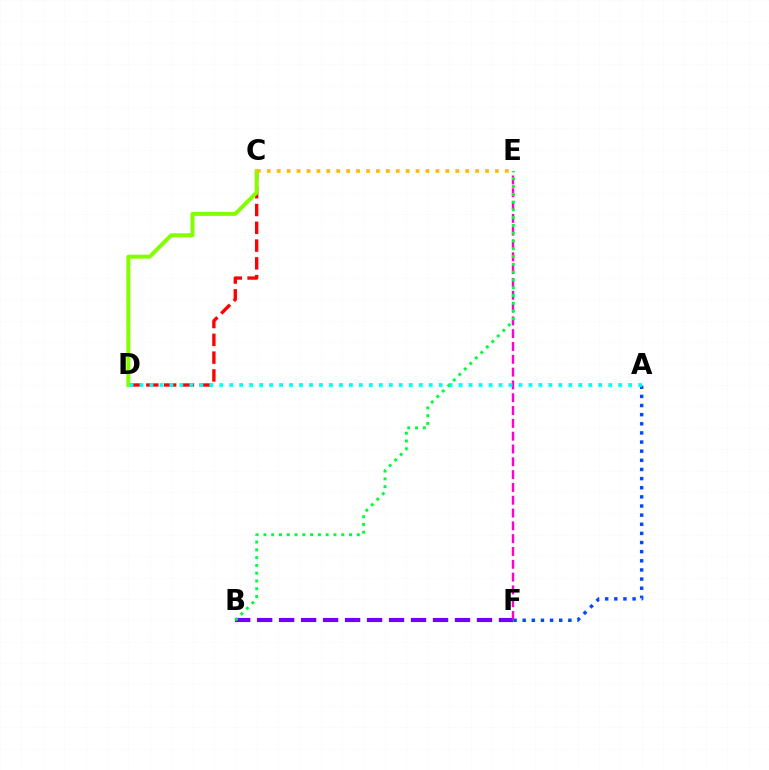{('C', 'D'): [{'color': '#ff0000', 'line_style': 'dashed', 'thickness': 2.42}, {'color': '#84ff00', 'line_style': 'solid', 'thickness': 2.87}], ('B', 'F'): [{'color': '#7200ff', 'line_style': 'dashed', 'thickness': 2.99}], ('E', 'F'): [{'color': '#ff00cf', 'line_style': 'dashed', 'thickness': 1.74}], ('A', 'F'): [{'color': '#004bff', 'line_style': 'dotted', 'thickness': 2.48}], ('C', 'E'): [{'color': '#ffbd00', 'line_style': 'dotted', 'thickness': 2.7}], ('A', 'D'): [{'color': '#00fff6', 'line_style': 'dotted', 'thickness': 2.71}], ('B', 'E'): [{'color': '#00ff39', 'line_style': 'dotted', 'thickness': 2.11}]}